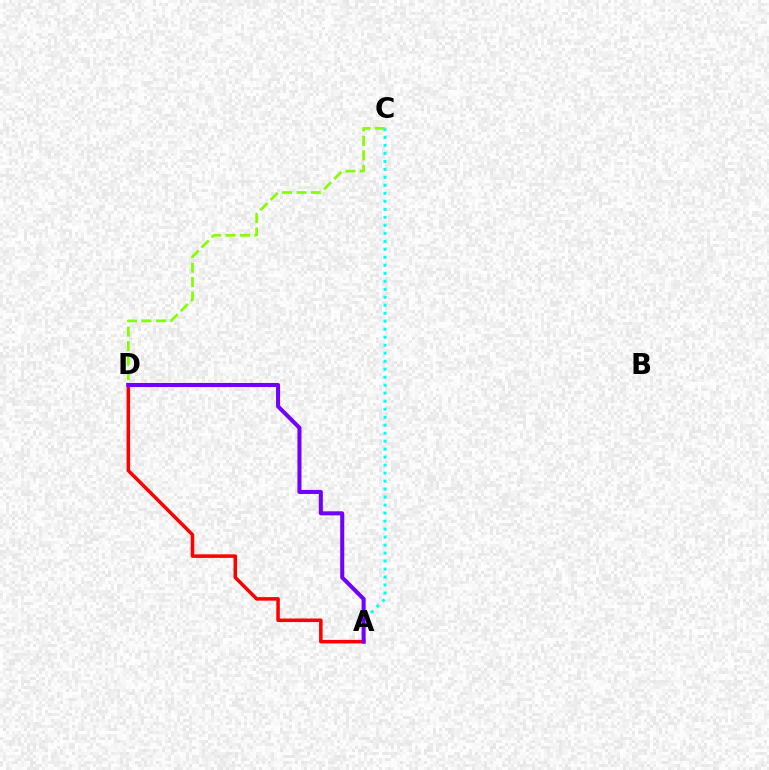{('C', 'D'): [{'color': '#84ff00', 'line_style': 'dashed', 'thickness': 1.96}], ('A', 'C'): [{'color': '#00fff6', 'line_style': 'dotted', 'thickness': 2.17}], ('A', 'D'): [{'color': '#ff0000', 'line_style': 'solid', 'thickness': 2.54}, {'color': '#7200ff', 'line_style': 'solid', 'thickness': 2.91}]}